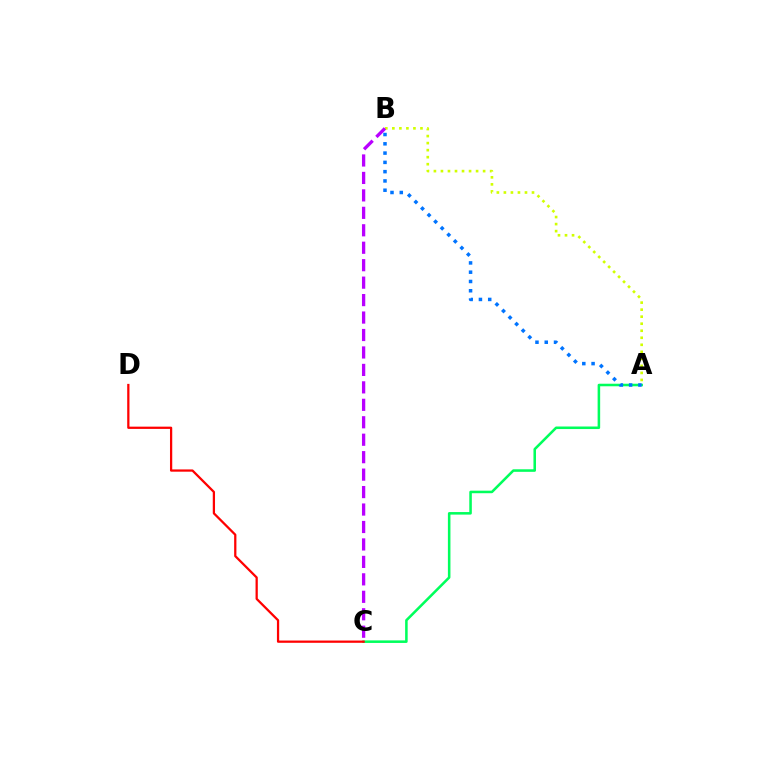{('A', 'C'): [{'color': '#00ff5c', 'line_style': 'solid', 'thickness': 1.83}], ('A', 'B'): [{'color': '#0074ff', 'line_style': 'dotted', 'thickness': 2.52}, {'color': '#d1ff00', 'line_style': 'dotted', 'thickness': 1.91}], ('C', 'D'): [{'color': '#ff0000', 'line_style': 'solid', 'thickness': 1.63}], ('B', 'C'): [{'color': '#b900ff', 'line_style': 'dashed', 'thickness': 2.37}]}